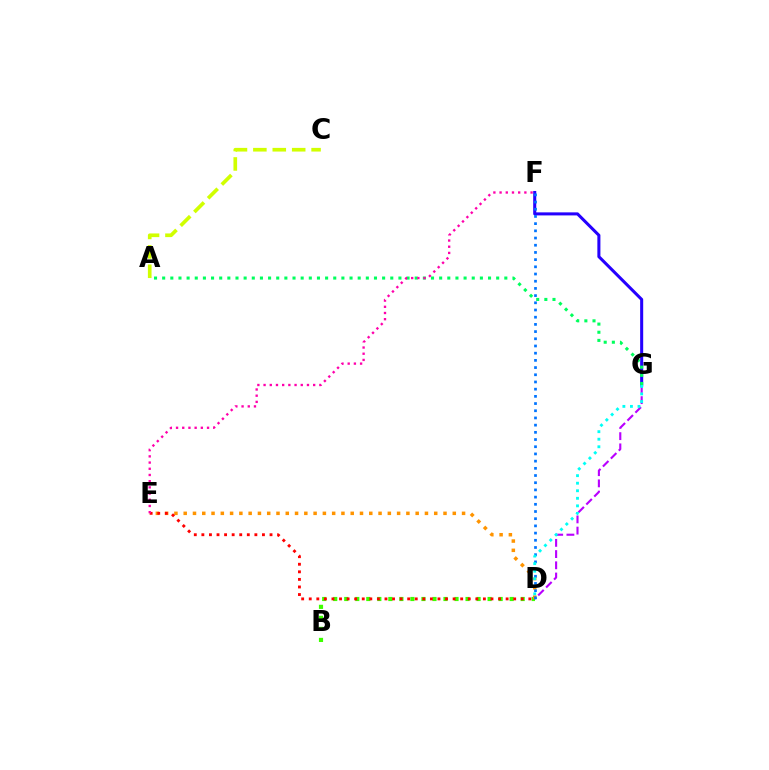{('F', 'G'): [{'color': '#2500ff', 'line_style': 'solid', 'thickness': 2.19}], ('B', 'D'): [{'color': '#3dff00', 'line_style': 'dotted', 'thickness': 3.0}], ('D', 'E'): [{'color': '#ff9400', 'line_style': 'dotted', 'thickness': 2.52}, {'color': '#ff0000', 'line_style': 'dotted', 'thickness': 2.06}], ('D', 'G'): [{'color': '#b900ff', 'line_style': 'dashed', 'thickness': 1.52}, {'color': '#00fff6', 'line_style': 'dotted', 'thickness': 2.05}], ('A', 'G'): [{'color': '#00ff5c', 'line_style': 'dotted', 'thickness': 2.21}], ('A', 'C'): [{'color': '#d1ff00', 'line_style': 'dashed', 'thickness': 2.64}], ('D', 'F'): [{'color': '#0074ff', 'line_style': 'dotted', 'thickness': 1.96}], ('E', 'F'): [{'color': '#ff00ac', 'line_style': 'dotted', 'thickness': 1.68}]}